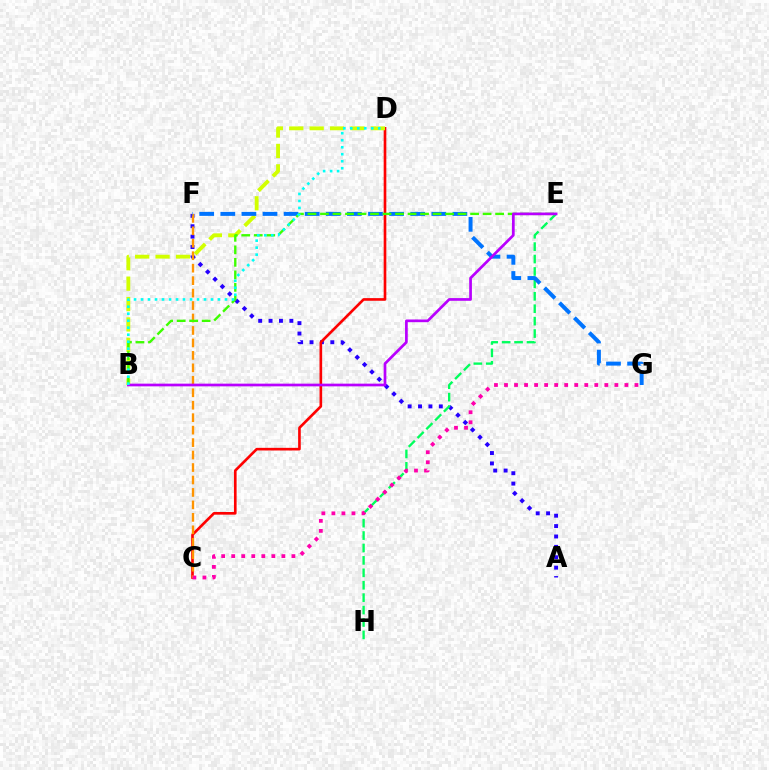{('A', 'F'): [{'color': '#2500ff', 'line_style': 'dotted', 'thickness': 2.82}], ('C', 'D'): [{'color': '#ff0000', 'line_style': 'solid', 'thickness': 1.91}], ('C', 'F'): [{'color': '#ff9400', 'line_style': 'dashed', 'thickness': 1.69}], ('B', 'D'): [{'color': '#d1ff00', 'line_style': 'dashed', 'thickness': 2.77}, {'color': '#00fff6', 'line_style': 'dotted', 'thickness': 1.9}], ('E', 'H'): [{'color': '#00ff5c', 'line_style': 'dashed', 'thickness': 1.69}], ('F', 'G'): [{'color': '#0074ff', 'line_style': 'dashed', 'thickness': 2.87}], ('C', 'G'): [{'color': '#ff00ac', 'line_style': 'dotted', 'thickness': 2.73}], ('B', 'E'): [{'color': '#3dff00', 'line_style': 'dashed', 'thickness': 1.7}, {'color': '#b900ff', 'line_style': 'solid', 'thickness': 1.95}]}